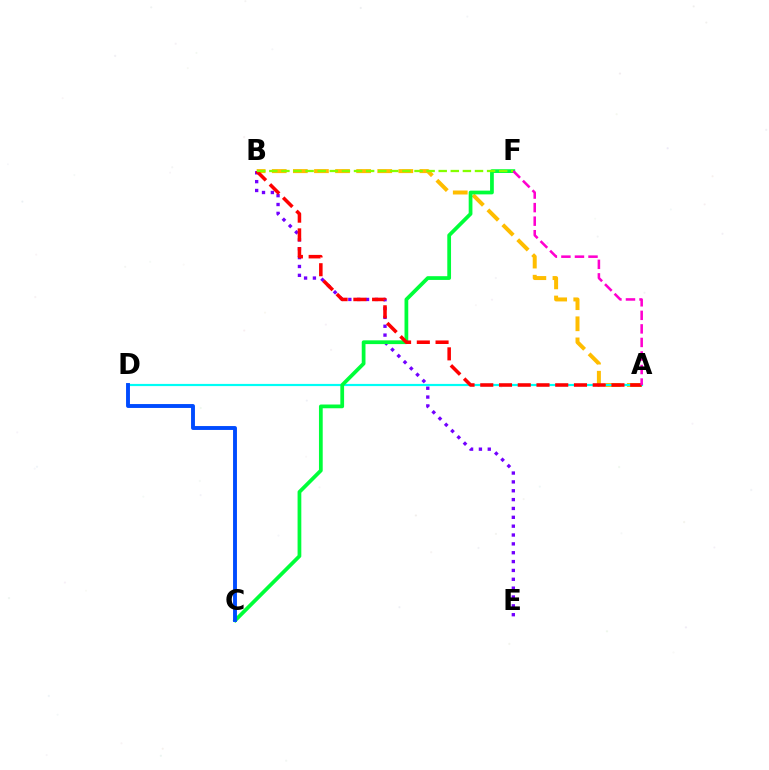{('A', 'B'): [{'color': '#ffbd00', 'line_style': 'dashed', 'thickness': 2.87}, {'color': '#ff0000', 'line_style': 'dashed', 'thickness': 2.55}], ('A', 'D'): [{'color': '#00fff6', 'line_style': 'solid', 'thickness': 1.58}], ('B', 'E'): [{'color': '#7200ff', 'line_style': 'dotted', 'thickness': 2.41}], ('C', 'F'): [{'color': '#00ff39', 'line_style': 'solid', 'thickness': 2.7}], ('A', 'F'): [{'color': '#ff00cf', 'line_style': 'dashed', 'thickness': 1.84}], ('C', 'D'): [{'color': '#004bff', 'line_style': 'solid', 'thickness': 2.8}], ('B', 'F'): [{'color': '#84ff00', 'line_style': 'dashed', 'thickness': 1.64}]}